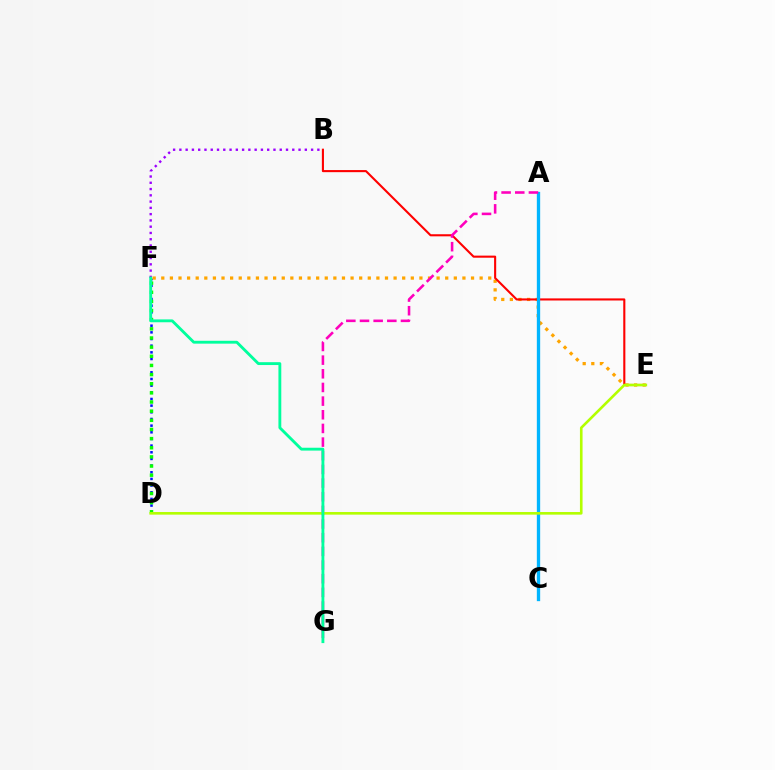{('D', 'F'): [{'color': '#0010ff', 'line_style': 'dotted', 'thickness': 1.81}, {'color': '#08ff00', 'line_style': 'dotted', 'thickness': 2.49}], ('E', 'F'): [{'color': '#ffa500', 'line_style': 'dotted', 'thickness': 2.34}], ('B', 'E'): [{'color': '#ff0000', 'line_style': 'solid', 'thickness': 1.51}], ('B', 'F'): [{'color': '#9b00ff', 'line_style': 'dotted', 'thickness': 1.7}], ('A', 'C'): [{'color': '#00b5ff', 'line_style': 'solid', 'thickness': 2.39}], ('A', 'G'): [{'color': '#ff00bd', 'line_style': 'dashed', 'thickness': 1.86}], ('D', 'E'): [{'color': '#b3ff00', 'line_style': 'solid', 'thickness': 1.88}], ('F', 'G'): [{'color': '#00ff9d', 'line_style': 'solid', 'thickness': 2.05}]}